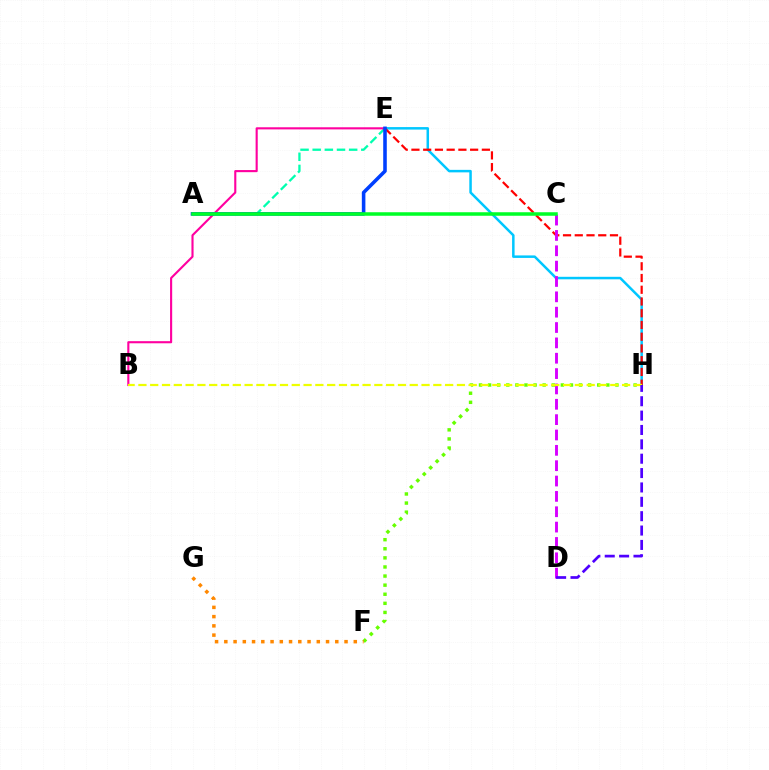{('E', 'H'): [{'color': '#00c7ff', 'line_style': 'solid', 'thickness': 1.8}, {'color': '#ff0000', 'line_style': 'dashed', 'thickness': 1.59}], ('A', 'E'): [{'color': '#00ffaf', 'line_style': 'dashed', 'thickness': 1.65}, {'color': '#003fff', 'line_style': 'solid', 'thickness': 2.57}], ('B', 'E'): [{'color': '#ff00a0', 'line_style': 'solid', 'thickness': 1.52}], ('C', 'D'): [{'color': '#d600ff', 'line_style': 'dashed', 'thickness': 2.09}], ('F', 'H'): [{'color': '#66ff00', 'line_style': 'dotted', 'thickness': 2.47}], ('B', 'H'): [{'color': '#eeff00', 'line_style': 'dashed', 'thickness': 1.6}], ('D', 'H'): [{'color': '#4f00ff', 'line_style': 'dashed', 'thickness': 1.95}], ('A', 'C'): [{'color': '#00ff27', 'line_style': 'solid', 'thickness': 2.54}], ('F', 'G'): [{'color': '#ff8800', 'line_style': 'dotted', 'thickness': 2.51}]}